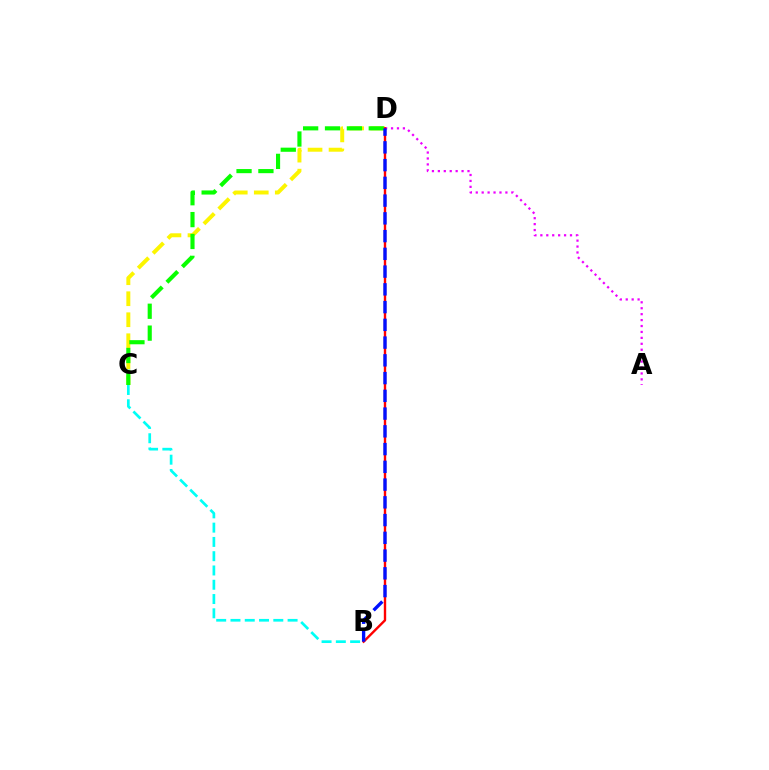{('C', 'D'): [{'color': '#fcf500', 'line_style': 'dashed', 'thickness': 2.85}, {'color': '#08ff00', 'line_style': 'dashed', 'thickness': 2.97}], ('A', 'D'): [{'color': '#ee00ff', 'line_style': 'dotted', 'thickness': 1.61}], ('B', 'D'): [{'color': '#ff0000', 'line_style': 'solid', 'thickness': 1.72}, {'color': '#0010ff', 'line_style': 'dashed', 'thickness': 2.41}], ('B', 'C'): [{'color': '#00fff6', 'line_style': 'dashed', 'thickness': 1.94}]}